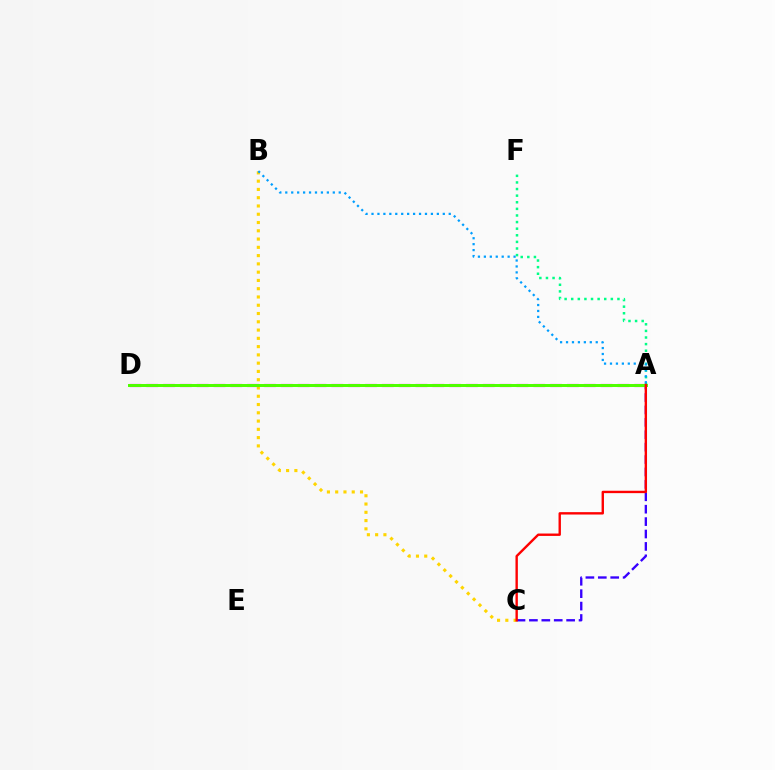{('B', 'C'): [{'color': '#ffd500', 'line_style': 'dotted', 'thickness': 2.25}], ('A', 'F'): [{'color': '#00ff86', 'line_style': 'dotted', 'thickness': 1.79}], ('A', 'B'): [{'color': '#009eff', 'line_style': 'dotted', 'thickness': 1.61}], ('A', 'D'): [{'color': '#ff00ed', 'line_style': 'dashed', 'thickness': 2.29}, {'color': '#4fff00', 'line_style': 'solid', 'thickness': 2.14}], ('A', 'C'): [{'color': '#3700ff', 'line_style': 'dashed', 'thickness': 1.69}, {'color': '#ff0000', 'line_style': 'solid', 'thickness': 1.72}]}